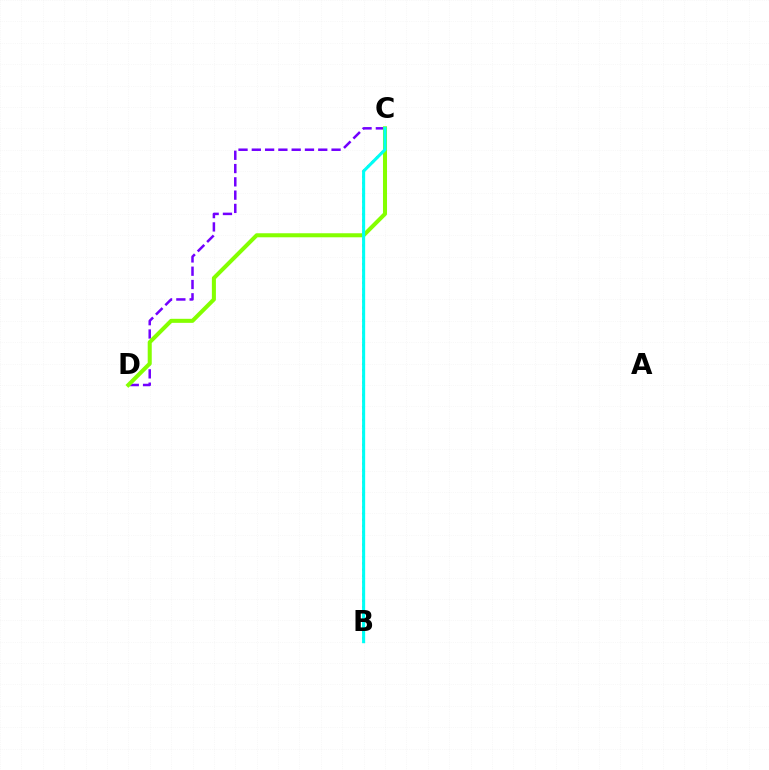{('B', 'C'): [{'color': '#ff0000', 'line_style': 'dotted', 'thickness': 1.69}, {'color': '#00fff6', 'line_style': 'solid', 'thickness': 2.22}], ('C', 'D'): [{'color': '#7200ff', 'line_style': 'dashed', 'thickness': 1.81}, {'color': '#84ff00', 'line_style': 'solid', 'thickness': 2.91}]}